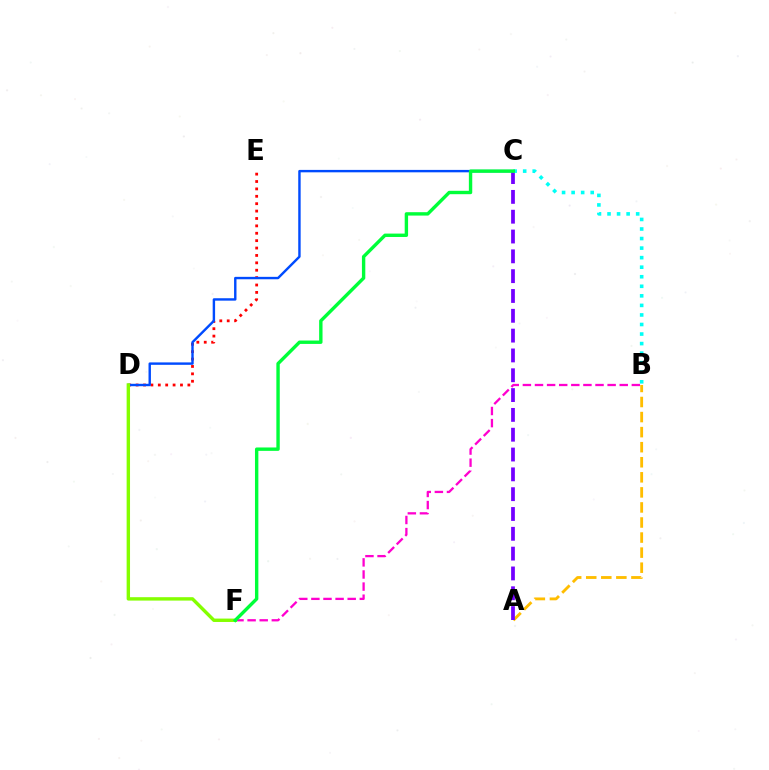{('B', 'F'): [{'color': '#ff00cf', 'line_style': 'dashed', 'thickness': 1.64}], ('D', 'E'): [{'color': '#ff0000', 'line_style': 'dotted', 'thickness': 2.01}], ('A', 'B'): [{'color': '#ffbd00', 'line_style': 'dashed', 'thickness': 2.05}], ('A', 'C'): [{'color': '#7200ff', 'line_style': 'dashed', 'thickness': 2.69}], ('C', 'D'): [{'color': '#004bff', 'line_style': 'solid', 'thickness': 1.74}], ('D', 'F'): [{'color': '#84ff00', 'line_style': 'solid', 'thickness': 2.45}], ('B', 'C'): [{'color': '#00fff6', 'line_style': 'dotted', 'thickness': 2.59}], ('C', 'F'): [{'color': '#00ff39', 'line_style': 'solid', 'thickness': 2.44}]}